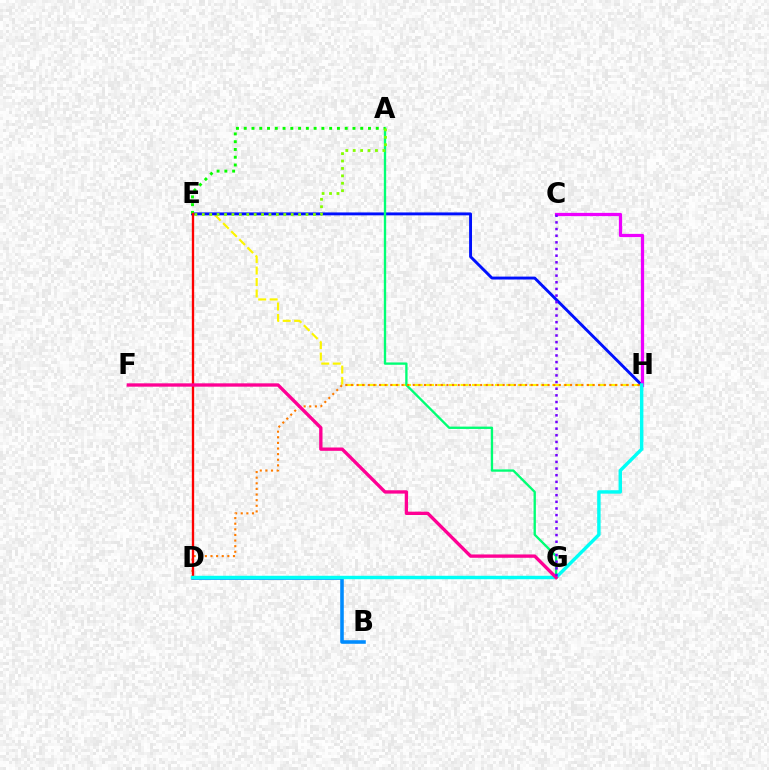{('E', 'H'): [{'color': '#fcf500', 'line_style': 'dashed', 'thickness': 1.56}, {'color': '#0010ff', 'line_style': 'solid', 'thickness': 2.1}], ('B', 'D'): [{'color': '#008cff', 'line_style': 'solid', 'thickness': 2.57}], ('A', 'G'): [{'color': '#00ff74', 'line_style': 'solid', 'thickness': 1.69}], ('A', 'E'): [{'color': '#08ff00', 'line_style': 'dotted', 'thickness': 2.11}, {'color': '#84ff00', 'line_style': 'dotted', 'thickness': 2.01}], ('C', 'H'): [{'color': '#ee00ff', 'line_style': 'solid', 'thickness': 2.34}], ('D', 'H'): [{'color': '#ff7c00', 'line_style': 'dotted', 'thickness': 1.53}, {'color': '#00fff6', 'line_style': 'solid', 'thickness': 2.47}], ('D', 'E'): [{'color': '#ff0000', 'line_style': 'solid', 'thickness': 1.68}], ('F', 'G'): [{'color': '#ff0094', 'line_style': 'solid', 'thickness': 2.4}], ('C', 'G'): [{'color': '#7200ff', 'line_style': 'dotted', 'thickness': 1.81}]}